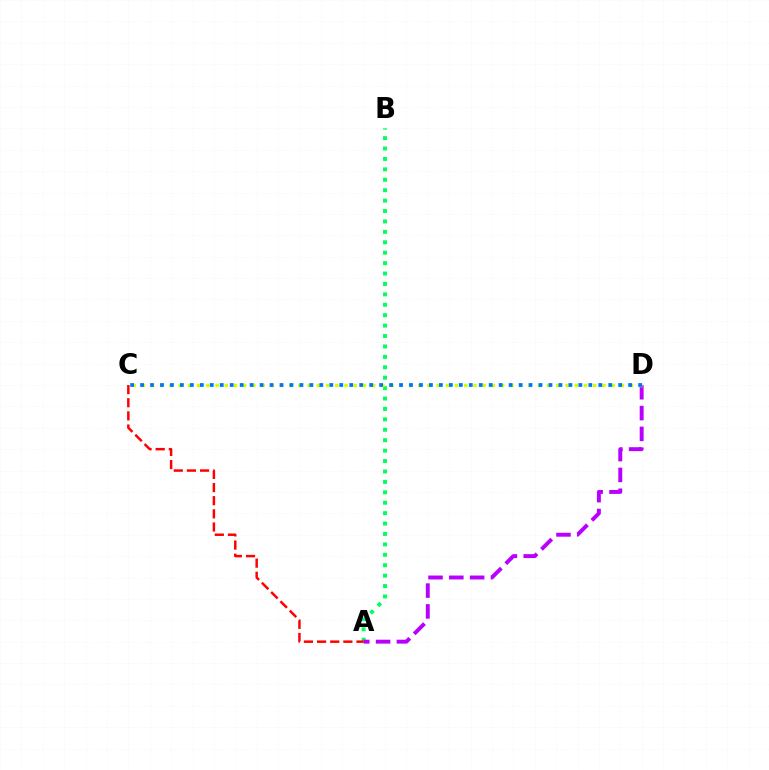{('A', 'B'): [{'color': '#00ff5c', 'line_style': 'dotted', 'thickness': 2.83}], ('A', 'D'): [{'color': '#b900ff', 'line_style': 'dashed', 'thickness': 2.83}], ('C', 'D'): [{'color': '#d1ff00', 'line_style': 'dotted', 'thickness': 2.5}, {'color': '#0074ff', 'line_style': 'dotted', 'thickness': 2.71}], ('A', 'C'): [{'color': '#ff0000', 'line_style': 'dashed', 'thickness': 1.79}]}